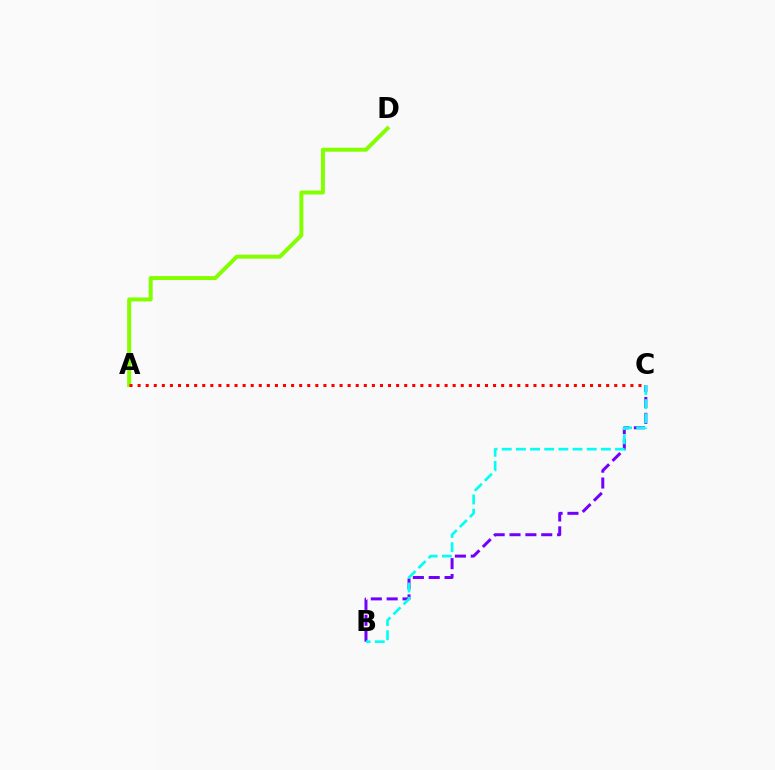{('B', 'C'): [{'color': '#7200ff', 'line_style': 'dashed', 'thickness': 2.15}, {'color': '#00fff6', 'line_style': 'dashed', 'thickness': 1.92}], ('A', 'D'): [{'color': '#84ff00', 'line_style': 'solid', 'thickness': 2.87}], ('A', 'C'): [{'color': '#ff0000', 'line_style': 'dotted', 'thickness': 2.19}]}